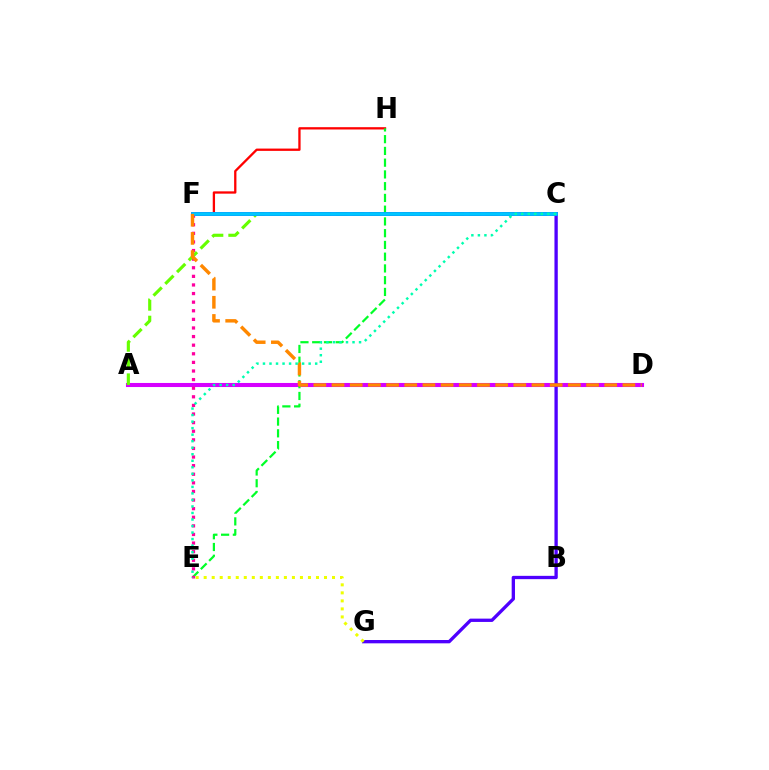{('F', 'H'): [{'color': '#ff0000', 'line_style': 'solid', 'thickness': 1.66}], ('A', 'D'): [{'color': '#d600ff', 'line_style': 'solid', 'thickness': 2.93}], ('E', 'H'): [{'color': '#00ff27', 'line_style': 'dashed', 'thickness': 1.6}], ('C', 'G'): [{'color': '#4f00ff', 'line_style': 'solid', 'thickness': 2.39}], ('E', 'F'): [{'color': '#ff00a0', 'line_style': 'dotted', 'thickness': 2.34}], ('A', 'C'): [{'color': '#66ff00', 'line_style': 'dashed', 'thickness': 2.26}], ('C', 'F'): [{'color': '#003fff', 'line_style': 'solid', 'thickness': 2.68}, {'color': '#00c7ff', 'line_style': 'solid', 'thickness': 2.58}], ('D', 'F'): [{'color': '#ff8800', 'line_style': 'dashed', 'thickness': 2.47}], ('E', 'G'): [{'color': '#eeff00', 'line_style': 'dotted', 'thickness': 2.18}], ('C', 'E'): [{'color': '#00ffaf', 'line_style': 'dotted', 'thickness': 1.77}]}